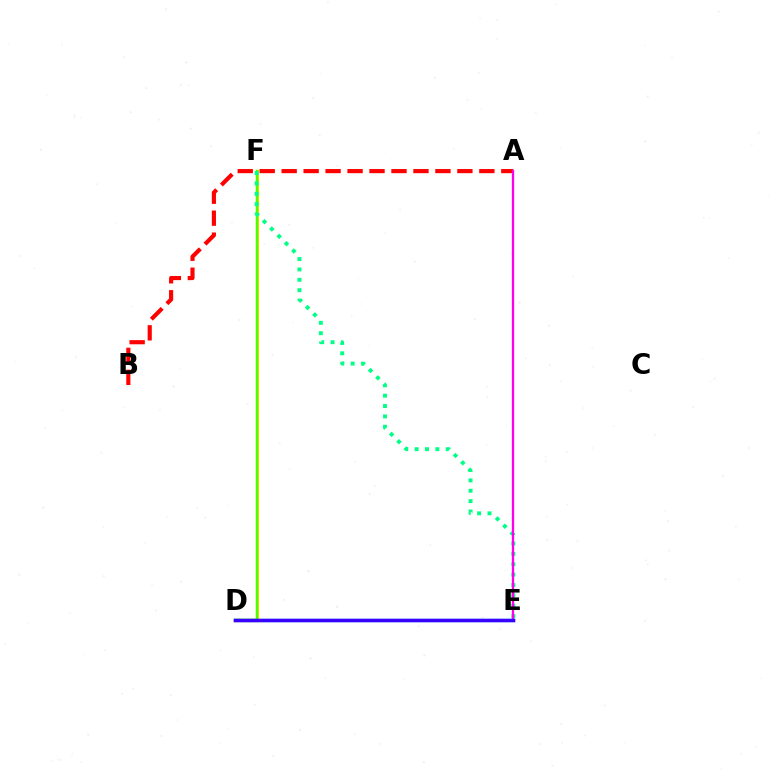{('D', 'F'): [{'color': '#ffd500', 'line_style': 'solid', 'thickness': 2.3}, {'color': '#4fff00', 'line_style': 'solid', 'thickness': 1.77}], ('A', 'B'): [{'color': '#ff0000', 'line_style': 'dashed', 'thickness': 2.98}], ('D', 'E'): [{'color': '#009eff', 'line_style': 'solid', 'thickness': 2.36}, {'color': '#3700ff', 'line_style': 'solid', 'thickness': 2.51}], ('E', 'F'): [{'color': '#00ff86', 'line_style': 'dotted', 'thickness': 2.82}], ('A', 'E'): [{'color': '#ff00ed', 'line_style': 'solid', 'thickness': 1.65}]}